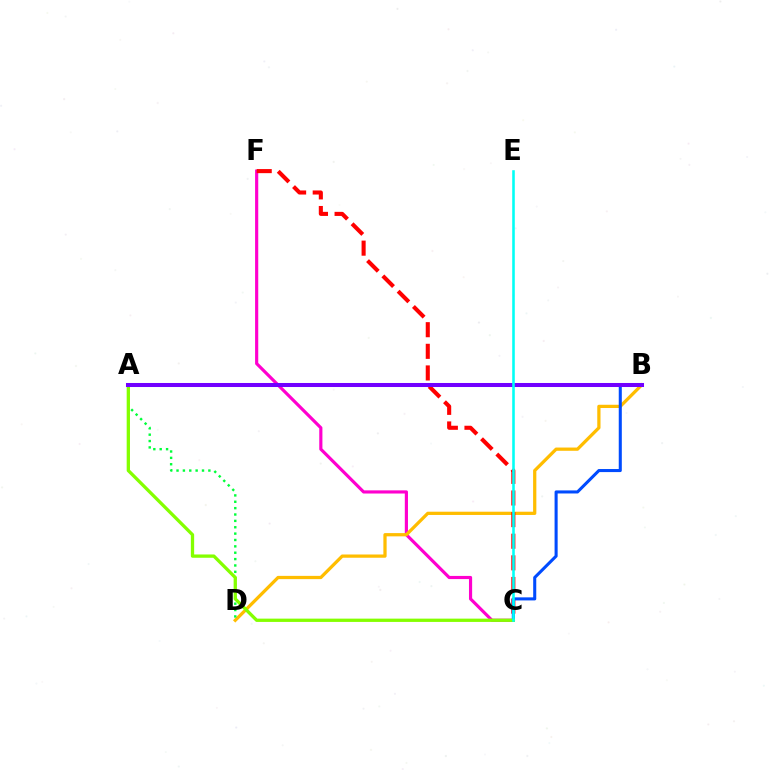{('C', 'F'): [{'color': '#ff00cf', 'line_style': 'solid', 'thickness': 2.27}, {'color': '#ff0000', 'line_style': 'dashed', 'thickness': 2.94}], ('B', 'D'): [{'color': '#ffbd00', 'line_style': 'solid', 'thickness': 2.34}], ('A', 'D'): [{'color': '#00ff39', 'line_style': 'dotted', 'thickness': 1.73}], ('B', 'C'): [{'color': '#004bff', 'line_style': 'solid', 'thickness': 2.2}], ('A', 'C'): [{'color': '#84ff00', 'line_style': 'solid', 'thickness': 2.38}], ('A', 'B'): [{'color': '#7200ff', 'line_style': 'solid', 'thickness': 2.9}], ('C', 'E'): [{'color': '#00fff6', 'line_style': 'solid', 'thickness': 1.86}]}